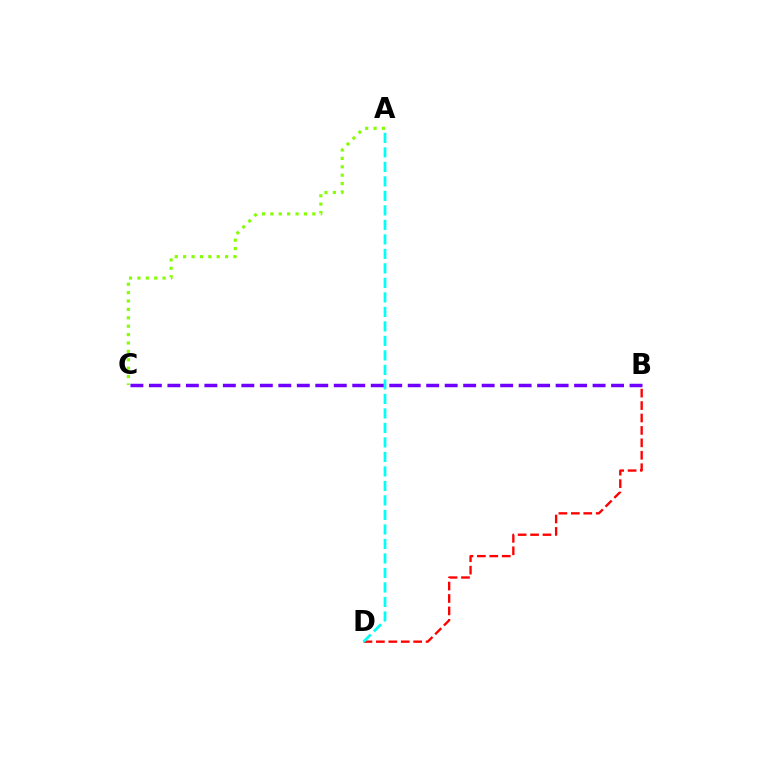{('B', 'D'): [{'color': '#ff0000', 'line_style': 'dashed', 'thickness': 1.69}], ('A', 'C'): [{'color': '#84ff00', 'line_style': 'dotted', 'thickness': 2.28}], ('A', 'D'): [{'color': '#00fff6', 'line_style': 'dashed', 'thickness': 1.97}], ('B', 'C'): [{'color': '#7200ff', 'line_style': 'dashed', 'thickness': 2.51}]}